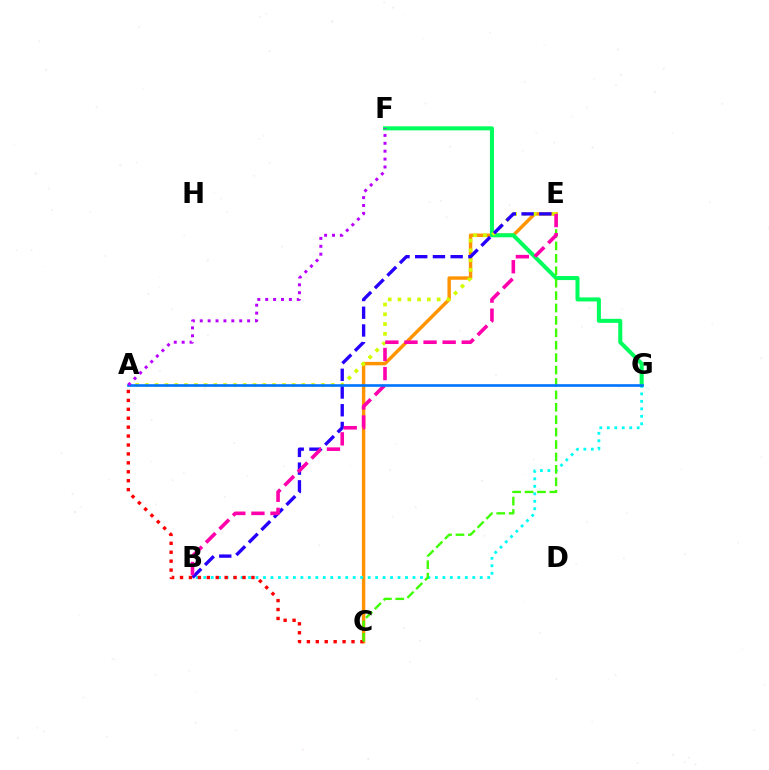{('C', 'E'): [{'color': '#ff9400', 'line_style': 'solid', 'thickness': 2.46}, {'color': '#3dff00', 'line_style': 'dashed', 'thickness': 1.69}], ('B', 'G'): [{'color': '#00fff6', 'line_style': 'dotted', 'thickness': 2.03}], ('F', 'G'): [{'color': '#00ff5c', 'line_style': 'solid', 'thickness': 2.91}], ('A', 'E'): [{'color': '#d1ff00', 'line_style': 'dotted', 'thickness': 2.66}], ('B', 'E'): [{'color': '#2500ff', 'line_style': 'dashed', 'thickness': 2.41}, {'color': '#ff00ac', 'line_style': 'dashed', 'thickness': 2.6}], ('A', 'C'): [{'color': '#ff0000', 'line_style': 'dotted', 'thickness': 2.42}], ('A', 'G'): [{'color': '#0074ff', 'line_style': 'solid', 'thickness': 1.9}], ('A', 'F'): [{'color': '#b900ff', 'line_style': 'dotted', 'thickness': 2.15}]}